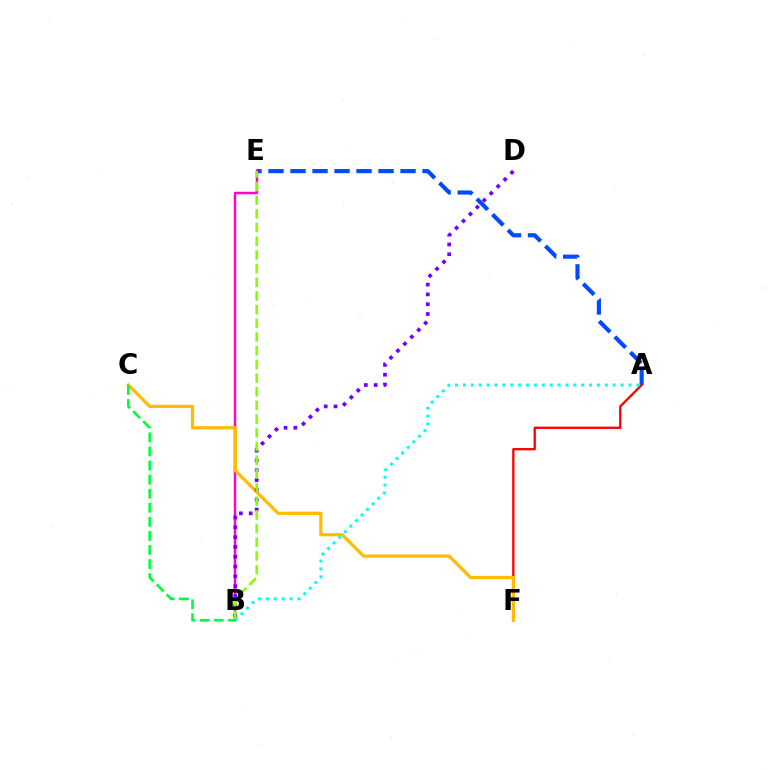{('A', 'E'): [{'color': '#004bff', 'line_style': 'dashed', 'thickness': 2.99}], ('A', 'F'): [{'color': '#ff0000', 'line_style': 'solid', 'thickness': 1.67}], ('B', 'E'): [{'color': '#ff00cf', 'line_style': 'solid', 'thickness': 1.78}, {'color': '#84ff00', 'line_style': 'dashed', 'thickness': 1.86}], ('C', 'F'): [{'color': '#ffbd00', 'line_style': 'solid', 'thickness': 2.35}], ('B', 'D'): [{'color': '#7200ff', 'line_style': 'dotted', 'thickness': 2.66}], ('B', 'C'): [{'color': '#00ff39', 'line_style': 'dashed', 'thickness': 1.91}], ('A', 'B'): [{'color': '#00fff6', 'line_style': 'dotted', 'thickness': 2.14}]}